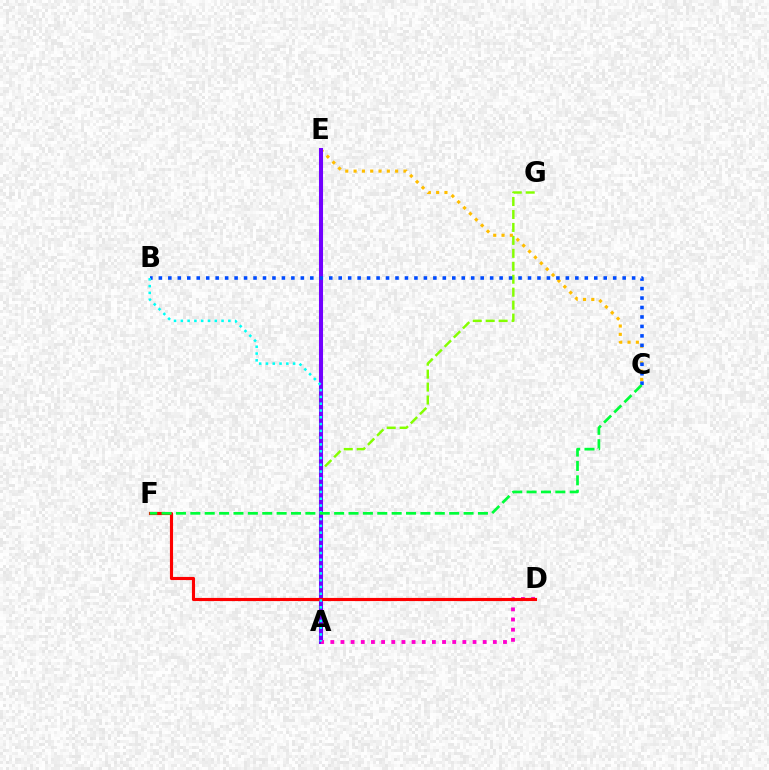{('A', 'G'): [{'color': '#84ff00', 'line_style': 'dashed', 'thickness': 1.76}], ('C', 'E'): [{'color': '#ffbd00', 'line_style': 'dotted', 'thickness': 2.26}], ('A', 'E'): [{'color': '#7200ff', 'line_style': 'solid', 'thickness': 2.92}], ('A', 'D'): [{'color': '#ff00cf', 'line_style': 'dotted', 'thickness': 2.76}], ('B', 'C'): [{'color': '#004bff', 'line_style': 'dotted', 'thickness': 2.57}], ('D', 'F'): [{'color': '#ff0000', 'line_style': 'solid', 'thickness': 2.26}], ('A', 'B'): [{'color': '#00fff6', 'line_style': 'dotted', 'thickness': 1.84}], ('C', 'F'): [{'color': '#00ff39', 'line_style': 'dashed', 'thickness': 1.95}]}